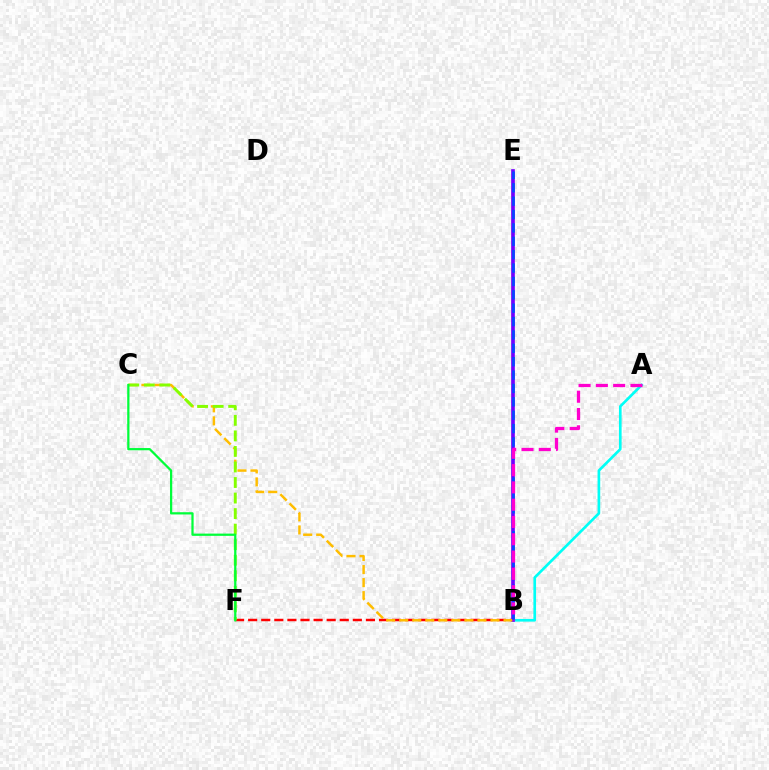{('B', 'F'): [{'color': '#ff0000', 'line_style': 'dashed', 'thickness': 1.78}], ('A', 'B'): [{'color': '#00fff6', 'line_style': 'solid', 'thickness': 1.92}, {'color': '#ff00cf', 'line_style': 'dashed', 'thickness': 2.35}], ('B', 'E'): [{'color': '#7200ff', 'line_style': 'solid', 'thickness': 2.64}, {'color': '#004bff', 'line_style': 'dashed', 'thickness': 1.82}], ('B', 'C'): [{'color': '#ffbd00', 'line_style': 'dashed', 'thickness': 1.77}], ('C', 'F'): [{'color': '#84ff00', 'line_style': 'dashed', 'thickness': 2.11}, {'color': '#00ff39', 'line_style': 'solid', 'thickness': 1.62}]}